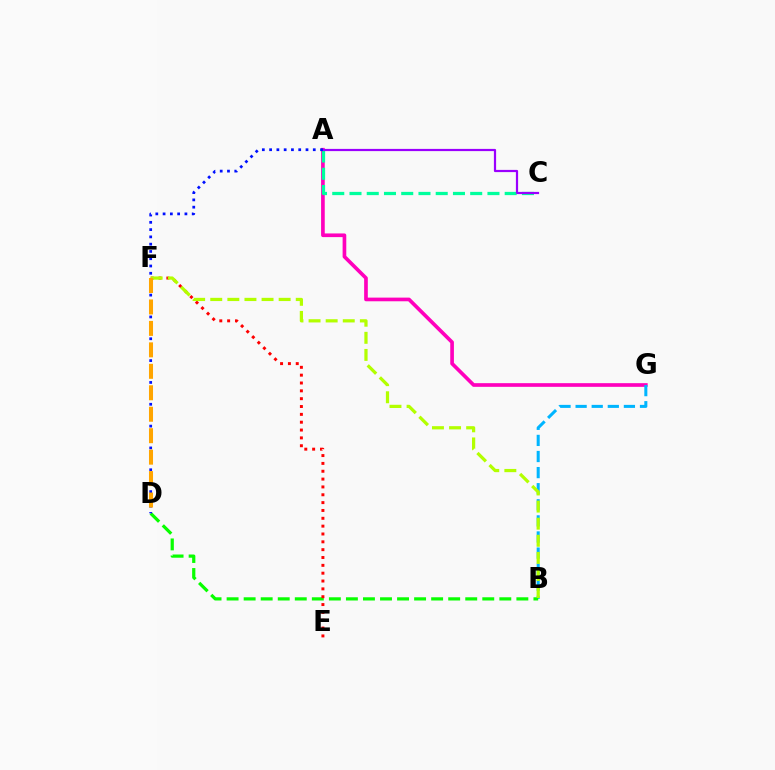{('A', 'G'): [{'color': '#ff00bd', 'line_style': 'solid', 'thickness': 2.64}], ('B', 'G'): [{'color': '#00b5ff', 'line_style': 'dashed', 'thickness': 2.19}], ('A', 'C'): [{'color': '#00ff9d', 'line_style': 'dashed', 'thickness': 2.34}, {'color': '#9b00ff', 'line_style': 'solid', 'thickness': 1.59}], ('B', 'D'): [{'color': '#08ff00', 'line_style': 'dashed', 'thickness': 2.32}], ('A', 'D'): [{'color': '#0010ff', 'line_style': 'dotted', 'thickness': 1.98}], ('E', 'F'): [{'color': '#ff0000', 'line_style': 'dotted', 'thickness': 2.13}], ('B', 'F'): [{'color': '#b3ff00', 'line_style': 'dashed', 'thickness': 2.32}], ('D', 'F'): [{'color': '#ffa500', 'line_style': 'dashed', 'thickness': 2.91}]}